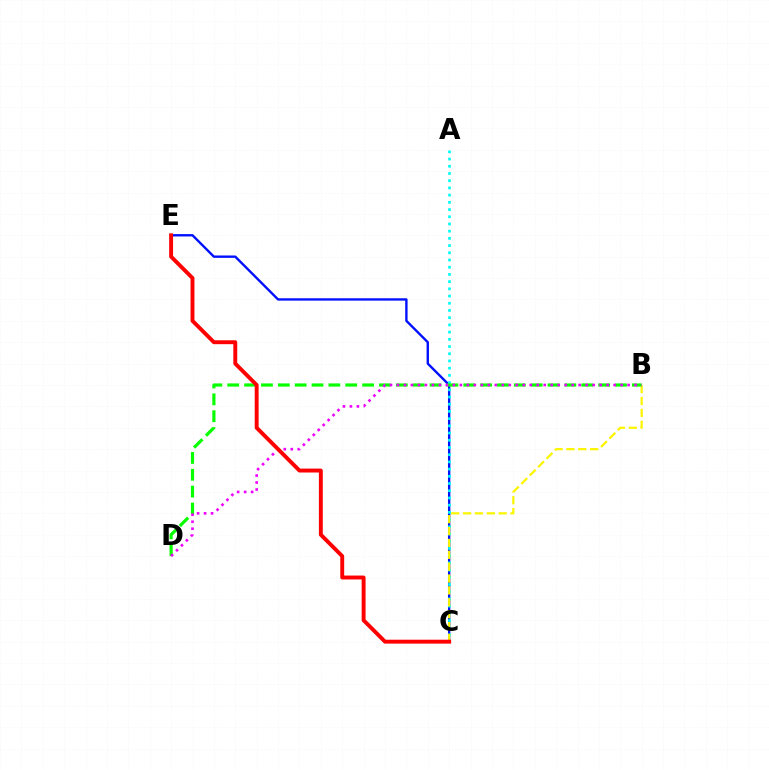{('C', 'E'): [{'color': '#0010ff', 'line_style': 'solid', 'thickness': 1.71}, {'color': '#ff0000', 'line_style': 'solid', 'thickness': 2.81}], ('A', 'C'): [{'color': '#00fff6', 'line_style': 'dotted', 'thickness': 1.96}], ('B', 'C'): [{'color': '#fcf500', 'line_style': 'dashed', 'thickness': 1.61}], ('B', 'D'): [{'color': '#08ff00', 'line_style': 'dashed', 'thickness': 2.29}, {'color': '#ee00ff', 'line_style': 'dotted', 'thickness': 1.9}]}